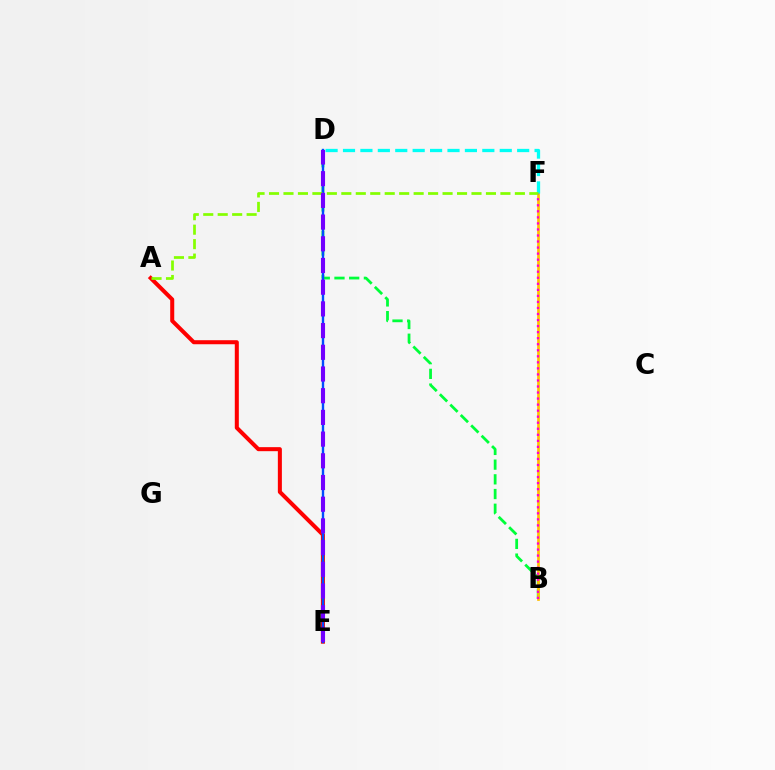{('B', 'D'): [{'color': '#00ff39', 'line_style': 'dashed', 'thickness': 2.0}], ('B', 'F'): [{'color': '#ffbd00', 'line_style': 'solid', 'thickness': 1.93}, {'color': '#ff00cf', 'line_style': 'dotted', 'thickness': 1.64}], ('D', 'F'): [{'color': '#00fff6', 'line_style': 'dashed', 'thickness': 2.37}], ('A', 'E'): [{'color': '#ff0000', 'line_style': 'solid', 'thickness': 2.9}], ('D', 'E'): [{'color': '#004bff', 'line_style': 'solid', 'thickness': 1.71}, {'color': '#7200ff', 'line_style': 'dashed', 'thickness': 2.95}], ('A', 'F'): [{'color': '#84ff00', 'line_style': 'dashed', 'thickness': 1.96}]}